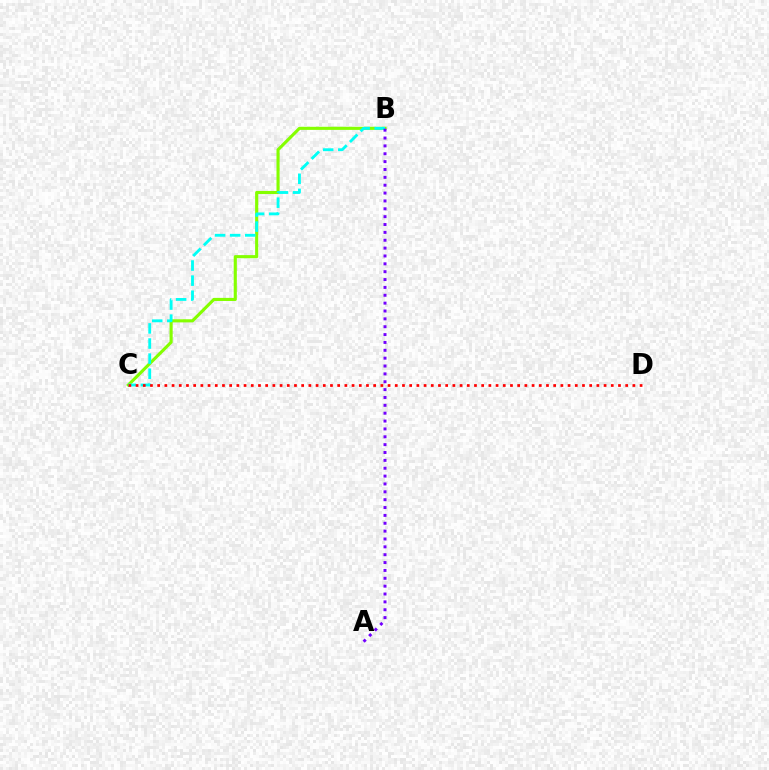{('B', 'C'): [{'color': '#84ff00', 'line_style': 'solid', 'thickness': 2.24}, {'color': '#00fff6', 'line_style': 'dashed', 'thickness': 2.05}], ('C', 'D'): [{'color': '#ff0000', 'line_style': 'dotted', 'thickness': 1.96}], ('A', 'B'): [{'color': '#7200ff', 'line_style': 'dotted', 'thickness': 2.14}]}